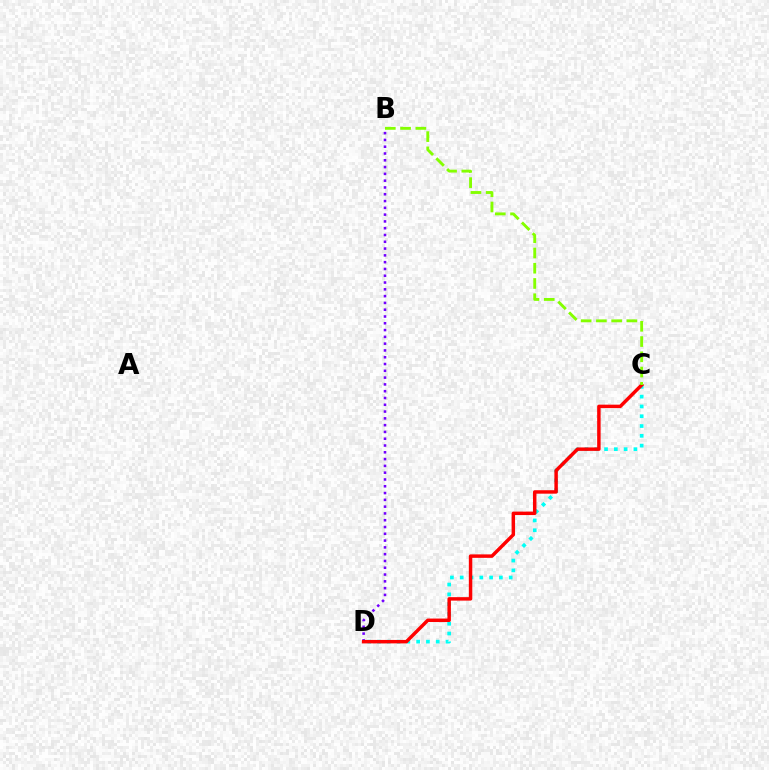{('B', 'D'): [{'color': '#7200ff', 'line_style': 'dotted', 'thickness': 1.85}], ('C', 'D'): [{'color': '#00fff6', 'line_style': 'dotted', 'thickness': 2.66}, {'color': '#ff0000', 'line_style': 'solid', 'thickness': 2.49}], ('B', 'C'): [{'color': '#84ff00', 'line_style': 'dashed', 'thickness': 2.07}]}